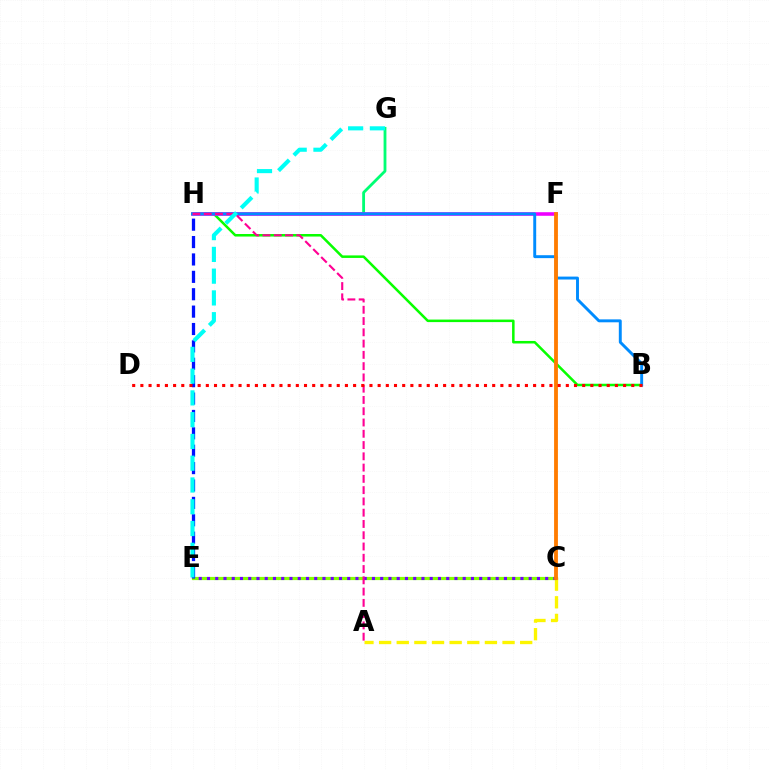{('B', 'H'): [{'color': '#08ff00', 'line_style': 'solid', 'thickness': 1.82}, {'color': '#008cff', 'line_style': 'solid', 'thickness': 2.11}], ('C', 'E'): [{'color': '#84ff00', 'line_style': 'solid', 'thickness': 2.3}, {'color': '#7200ff', 'line_style': 'dotted', 'thickness': 2.24}], ('A', 'C'): [{'color': '#fcf500', 'line_style': 'dashed', 'thickness': 2.4}], ('G', 'H'): [{'color': '#00ff74', 'line_style': 'solid', 'thickness': 2.03}], ('F', 'H'): [{'color': '#ee00ff', 'line_style': 'solid', 'thickness': 2.58}], ('E', 'H'): [{'color': '#0010ff', 'line_style': 'dashed', 'thickness': 2.36}], ('C', 'F'): [{'color': '#ff7c00', 'line_style': 'solid', 'thickness': 2.76}], ('A', 'H'): [{'color': '#ff0094', 'line_style': 'dashed', 'thickness': 1.53}], ('B', 'D'): [{'color': '#ff0000', 'line_style': 'dotted', 'thickness': 2.22}], ('E', 'G'): [{'color': '#00fff6', 'line_style': 'dashed', 'thickness': 2.96}]}